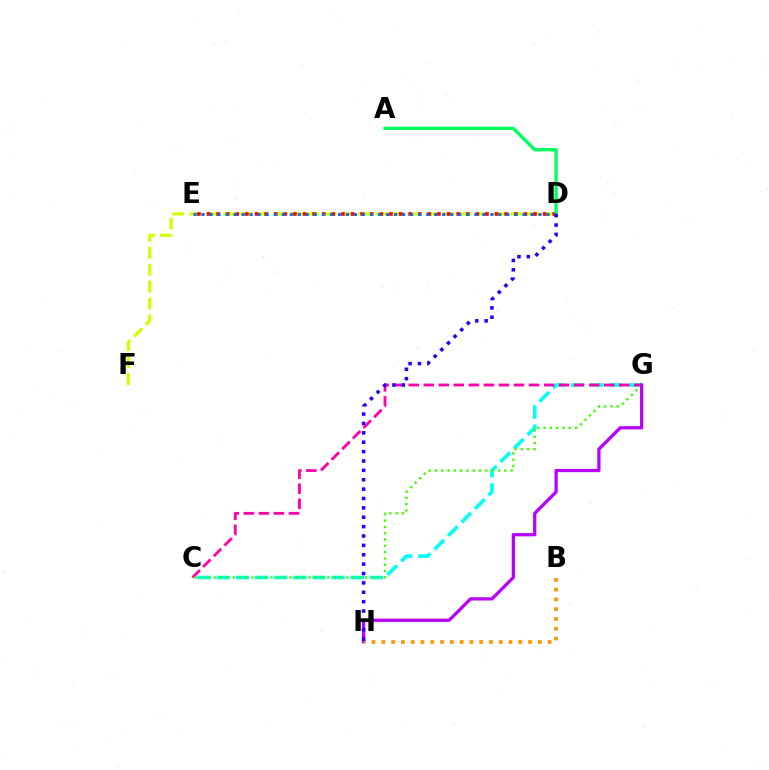{('C', 'G'): [{'color': '#00fff6', 'line_style': 'dashed', 'thickness': 2.6}, {'color': '#ff00ac', 'line_style': 'dashed', 'thickness': 2.04}, {'color': '#3dff00', 'line_style': 'dotted', 'thickness': 1.71}], ('G', 'H'): [{'color': '#b900ff', 'line_style': 'solid', 'thickness': 2.33}], ('D', 'F'): [{'color': '#d1ff00', 'line_style': 'dashed', 'thickness': 2.3}], ('D', 'E'): [{'color': '#ff0000', 'line_style': 'dotted', 'thickness': 2.61}, {'color': '#0074ff', 'line_style': 'dotted', 'thickness': 2.18}], ('A', 'D'): [{'color': '#00ff5c', 'line_style': 'solid', 'thickness': 2.38}], ('B', 'H'): [{'color': '#ff9400', 'line_style': 'dotted', 'thickness': 2.66}], ('D', 'H'): [{'color': '#2500ff', 'line_style': 'dotted', 'thickness': 2.55}]}